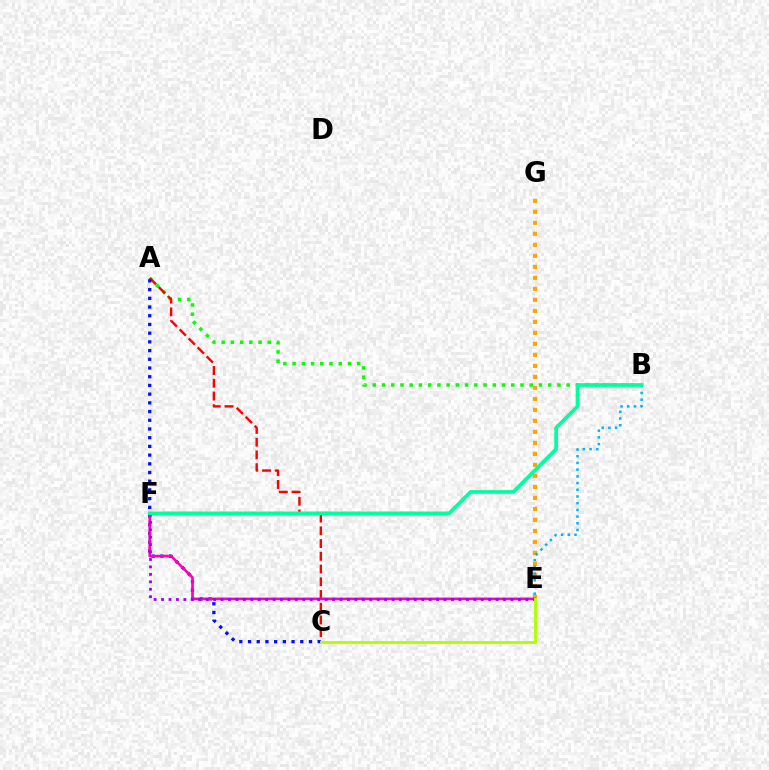{('A', 'B'): [{'color': '#08ff00', 'line_style': 'dotted', 'thickness': 2.51}], ('E', 'G'): [{'color': '#ffa500', 'line_style': 'dotted', 'thickness': 2.99}], ('A', 'C'): [{'color': '#ff0000', 'line_style': 'dashed', 'thickness': 1.73}, {'color': '#0010ff', 'line_style': 'dotted', 'thickness': 2.37}], ('E', 'F'): [{'color': '#ff00bd', 'line_style': 'solid', 'thickness': 1.92}, {'color': '#9b00ff', 'line_style': 'dotted', 'thickness': 2.02}], ('B', 'E'): [{'color': '#00b5ff', 'line_style': 'dotted', 'thickness': 1.82}], ('C', 'E'): [{'color': '#b3ff00', 'line_style': 'solid', 'thickness': 2.1}], ('B', 'F'): [{'color': '#00ff9d', 'line_style': 'solid', 'thickness': 2.64}]}